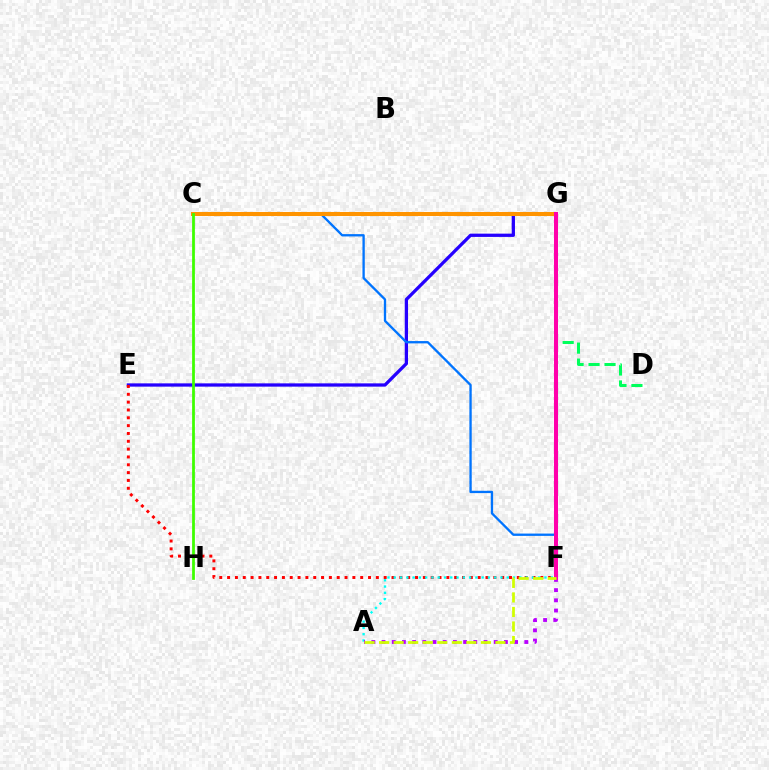{('E', 'G'): [{'color': '#2500ff', 'line_style': 'solid', 'thickness': 2.36}], ('E', 'F'): [{'color': '#ff0000', 'line_style': 'dotted', 'thickness': 2.13}], ('A', 'F'): [{'color': '#00fff6', 'line_style': 'dotted', 'thickness': 1.71}, {'color': '#b900ff', 'line_style': 'dotted', 'thickness': 2.77}, {'color': '#d1ff00', 'line_style': 'dashed', 'thickness': 1.98}], ('D', 'G'): [{'color': '#00ff5c', 'line_style': 'dashed', 'thickness': 2.17}], ('C', 'F'): [{'color': '#0074ff', 'line_style': 'solid', 'thickness': 1.67}], ('C', 'G'): [{'color': '#ff9400', 'line_style': 'solid', 'thickness': 2.91}], ('C', 'H'): [{'color': '#3dff00', 'line_style': 'solid', 'thickness': 1.99}], ('F', 'G'): [{'color': '#ff00ac', 'line_style': 'solid', 'thickness': 2.9}]}